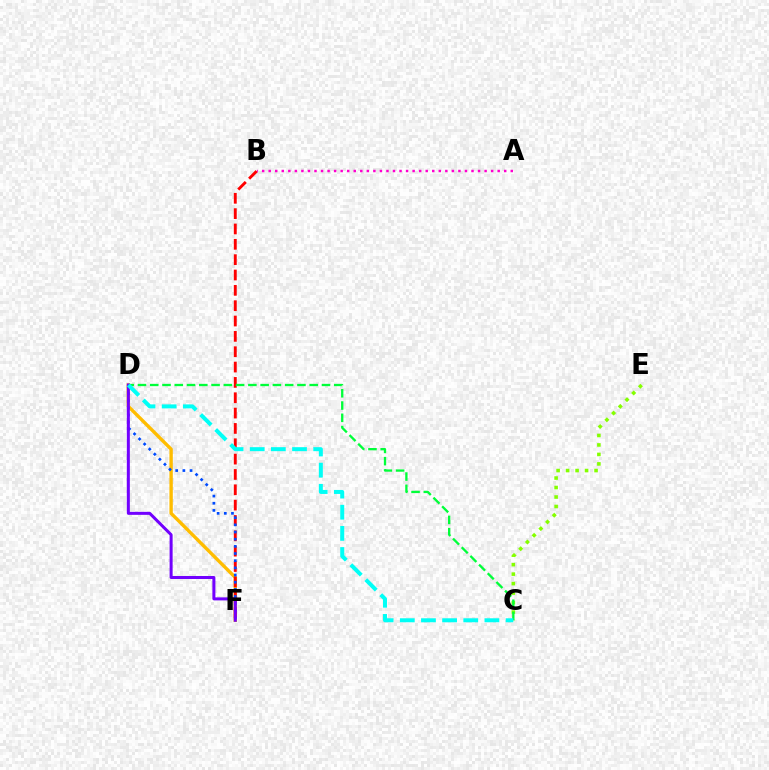{('D', 'F'): [{'color': '#ffbd00', 'line_style': 'solid', 'thickness': 2.43}, {'color': '#004bff', 'line_style': 'dotted', 'thickness': 1.95}, {'color': '#7200ff', 'line_style': 'solid', 'thickness': 2.18}], ('B', 'F'): [{'color': '#ff0000', 'line_style': 'dashed', 'thickness': 2.08}], ('C', 'E'): [{'color': '#84ff00', 'line_style': 'dotted', 'thickness': 2.58}], ('C', 'D'): [{'color': '#00ff39', 'line_style': 'dashed', 'thickness': 1.67}, {'color': '#00fff6', 'line_style': 'dashed', 'thickness': 2.87}], ('A', 'B'): [{'color': '#ff00cf', 'line_style': 'dotted', 'thickness': 1.78}]}